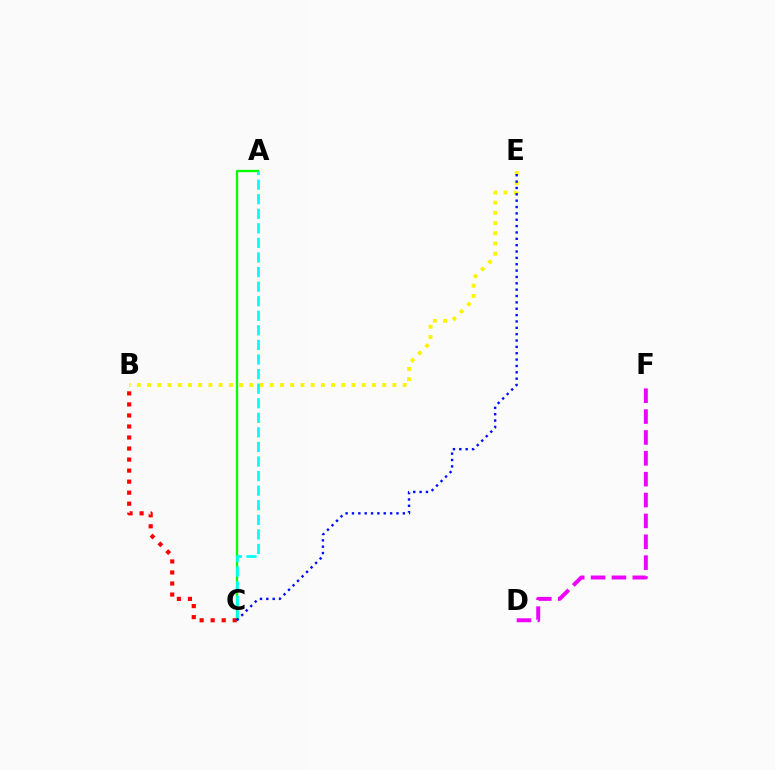{('D', 'F'): [{'color': '#ee00ff', 'line_style': 'dashed', 'thickness': 2.83}], ('A', 'C'): [{'color': '#08ff00', 'line_style': 'solid', 'thickness': 1.68}, {'color': '#00fff6', 'line_style': 'dashed', 'thickness': 1.98}], ('B', 'E'): [{'color': '#fcf500', 'line_style': 'dotted', 'thickness': 2.78}], ('B', 'C'): [{'color': '#ff0000', 'line_style': 'dotted', 'thickness': 3.0}], ('C', 'E'): [{'color': '#0010ff', 'line_style': 'dotted', 'thickness': 1.73}]}